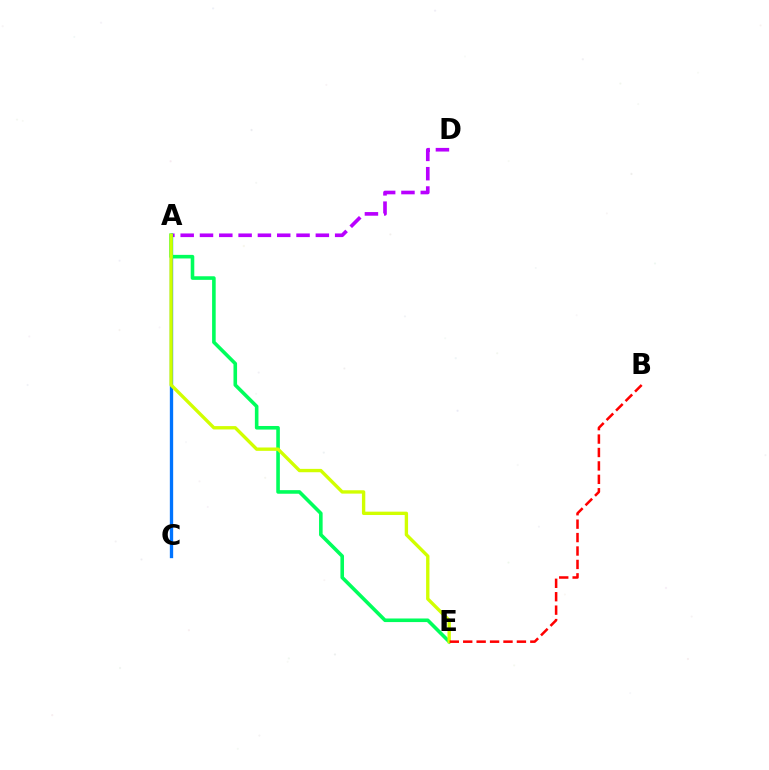{('A', 'D'): [{'color': '#b900ff', 'line_style': 'dashed', 'thickness': 2.62}], ('A', 'C'): [{'color': '#0074ff', 'line_style': 'solid', 'thickness': 2.4}], ('A', 'E'): [{'color': '#00ff5c', 'line_style': 'solid', 'thickness': 2.58}, {'color': '#d1ff00', 'line_style': 'solid', 'thickness': 2.42}], ('B', 'E'): [{'color': '#ff0000', 'line_style': 'dashed', 'thickness': 1.82}]}